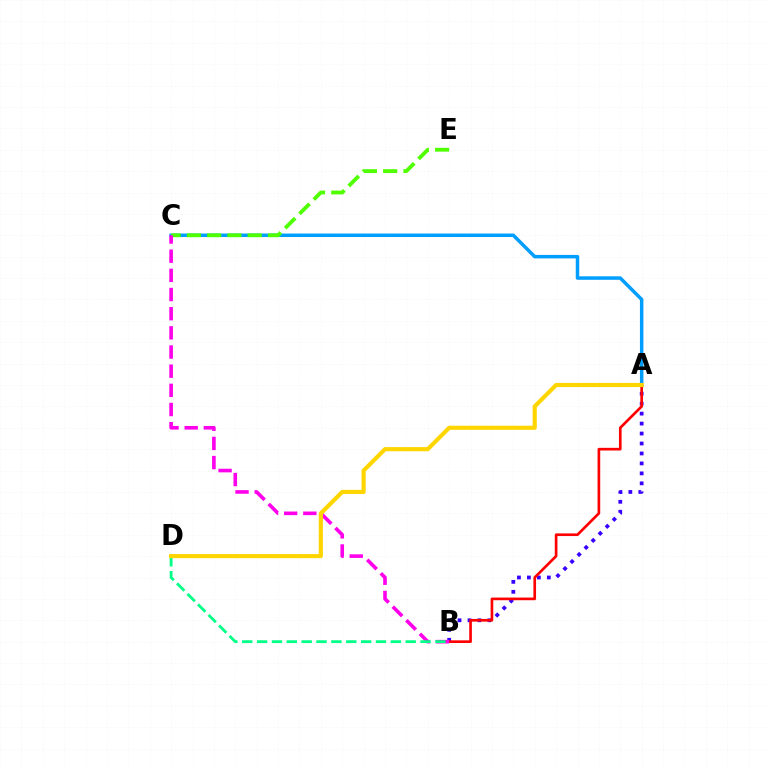{('A', 'C'): [{'color': '#009eff', 'line_style': 'solid', 'thickness': 2.51}], ('A', 'B'): [{'color': '#3700ff', 'line_style': 'dotted', 'thickness': 2.71}, {'color': '#ff0000', 'line_style': 'solid', 'thickness': 1.92}], ('C', 'E'): [{'color': '#4fff00', 'line_style': 'dashed', 'thickness': 2.75}], ('B', 'C'): [{'color': '#ff00ed', 'line_style': 'dashed', 'thickness': 2.6}], ('B', 'D'): [{'color': '#00ff86', 'line_style': 'dashed', 'thickness': 2.02}], ('A', 'D'): [{'color': '#ffd500', 'line_style': 'solid', 'thickness': 2.98}]}